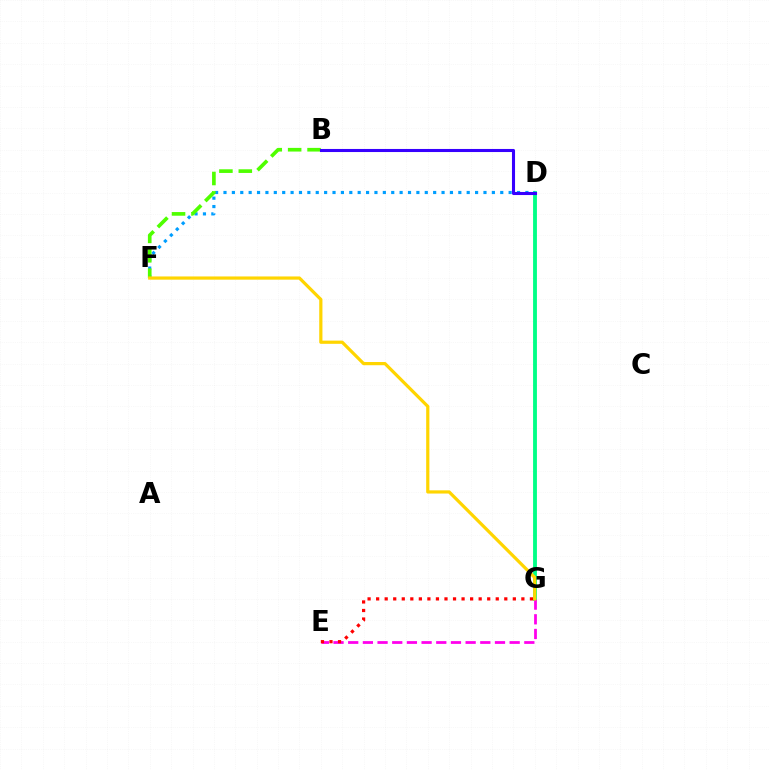{('D', 'G'): [{'color': '#00ff86', 'line_style': 'solid', 'thickness': 2.77}], ('D', 'F'): [{'color': '#009eff', 'line_style': 'dotted', 'thickness': 2.28}], ('B', 'F'): [{'color': '#4fff00', 'line_style': 'dashed', 'thickness': 2.64}], ('B', 'D'): [{'color': '#3700ff', 'line_style': 'solid', 'thickness': 2.21}], ('E', 'G'): [{'color': '#ff00ed', 'line_style': 'dashed', 'thickness': 1.99}, {'color': '#ff0000', 'line_style': 'dotted', 'thickness': 2.32}], ('F', 'G'): [{'color': '#ffd500', 'line_style': 'solid', 'thickness': 2.31}]}